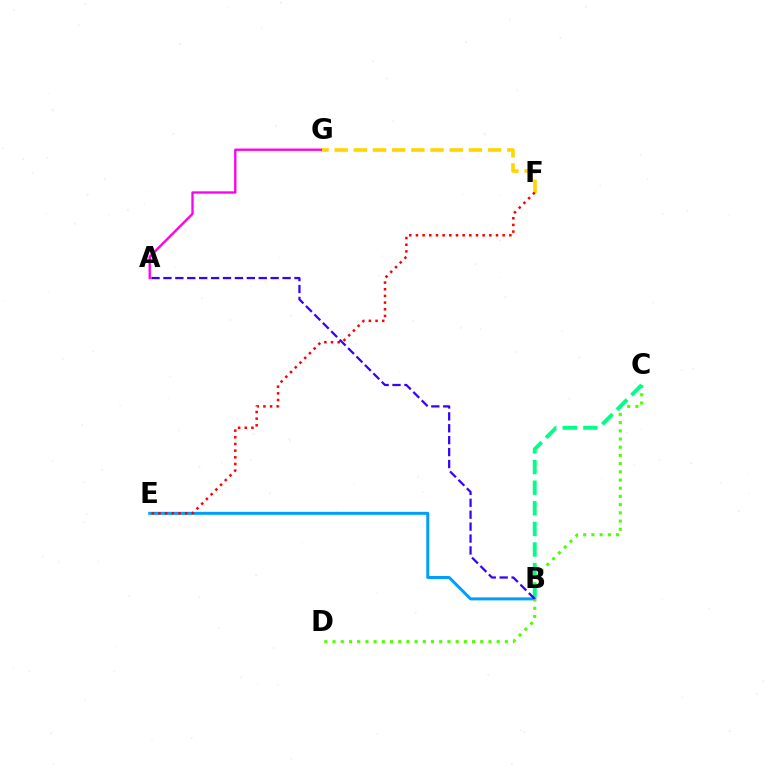{('B', 'E'): [{'color': '#009eff', 'line_style': 'solid', 'thickness': 2.16}], ('C', 'D'): [{'color': '#4fff00', 'line_style': 'dotted', 'thickness': 2.23}], ('B', 'C'): [{'color': '#00ff86', 'line_style': 'dashed', 'thickness': 2.8}], ('F', 'G'): [{'color': '#ffd500', 'line_style': 'dashed', 'thickness': 2.61}], ('A', 'G'): [{'color': '#ff00ed', 'line_style': 'solid', 'thickness': 1.69}], ('E', 'F'): [{'color': '#ff0000', 'line_style': 'dotted', 'thickness': 1.81}], ('A', 'B'): [{'color': '#3700ff', 'line_style': 'dashed', 'thickness': 1.62}]}